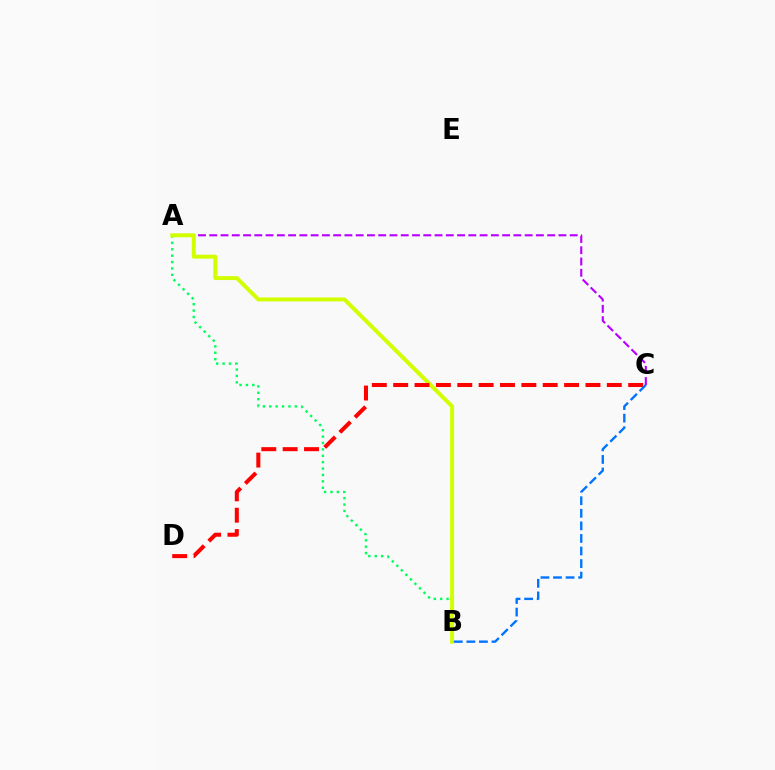{('A', 'B'): [{'color': '#00ff5c', 'line_style': 'dotted', 'thickness': 1.74}, {'color': '#d1ff00', 'line_style': 'solid', 'thickness': 2.85}], ('A', 'C'): [{'color': '#b900ff', 'line_style': 'dashed', 'thickness': 1.53}], ('C', 'D'): [{'color': '#ff0000', 'line_style': 'dashed', 'thickness': 2.9}], ('B', 'C'): [{'color': '#0074ff', 'line_style': 'dashed', 'thickness': 1.71}]}